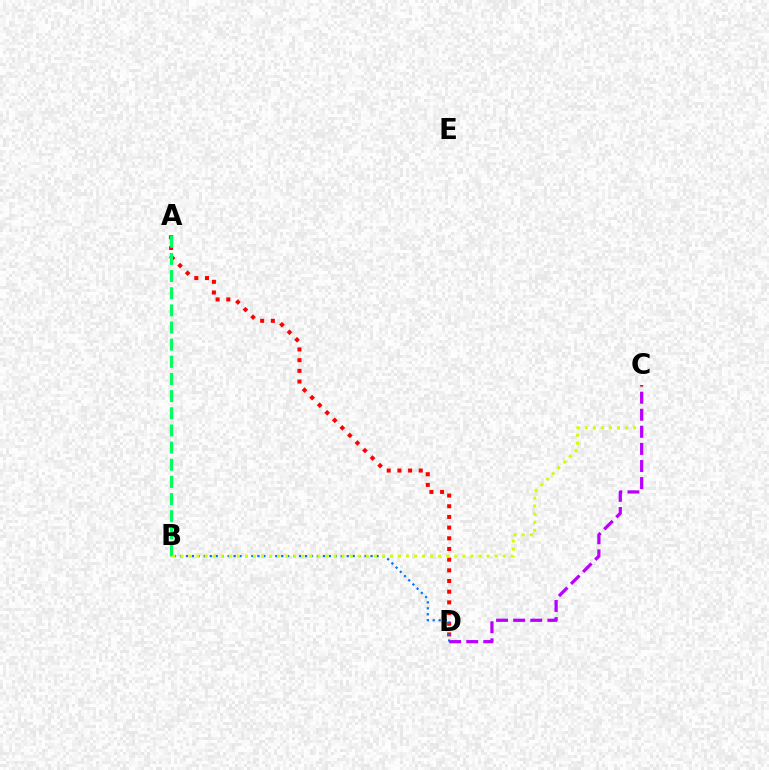{('A', 'D'): [{'color': '#ff0000', 'line_style': 'dotted', 'thickness': 2.9}], ('B', 'D'): [{'color': '#0074ff', 'line_style': 'dotted', 'thickness': 1.62}], ('A', 'B'): [{'color': '#00ff5c', 'line_style': 'dashed', 'thickness': 2.33}], ('B', 'C'): [{'color': '#d1ff00', 'line_style': 'dotted', 'thickness': 2.19}], ('C', 'D'): [{'color': '#b900ff', 'line_style': 'dashed', 'thickness': 2.32}]}